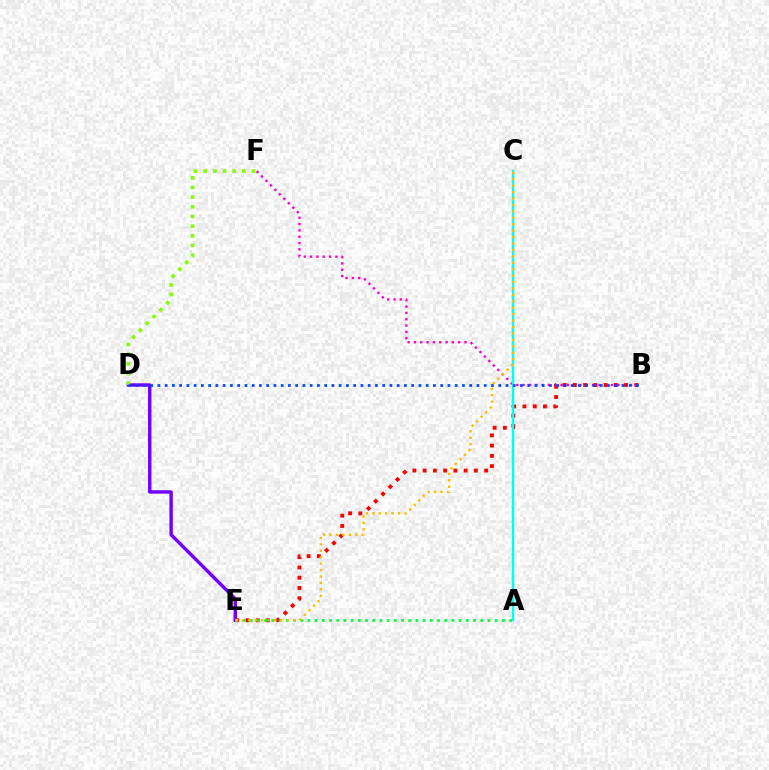{('B', 'F'): [{'color': '#ff00cf', 'line_style': 'dotted', 'thickness': 1.72}], ('D', 'E'): [{'color': '#7200ff', 'line_style': 'solid', 'thickness': 2.46}], ('B', 'E'): [{'color': '#ff0000', 'line_style': 'dotted', 'thickness': 2.79}], ('A', 'C'): [{'color': '#00fff6', 'line_style': 'solid', 'thickness': 1.78}], ('A', 'E'): [{'color': '#00ff39', 'line_style': 'dotted', 'thickness': 1.96}], ('D', 'F'): [{'color': '#84ff00', 'line_style': 'dotted', 'thickness': 2.63}], ('B', 'D'): [{'color': '#004bff', 'line_style': 'dotted', 'thickness': 1.97}], ('C', 'E'): [{'color': '#ffbd00', 'line_style': 'dotted', 'thickness': 1.75}]}